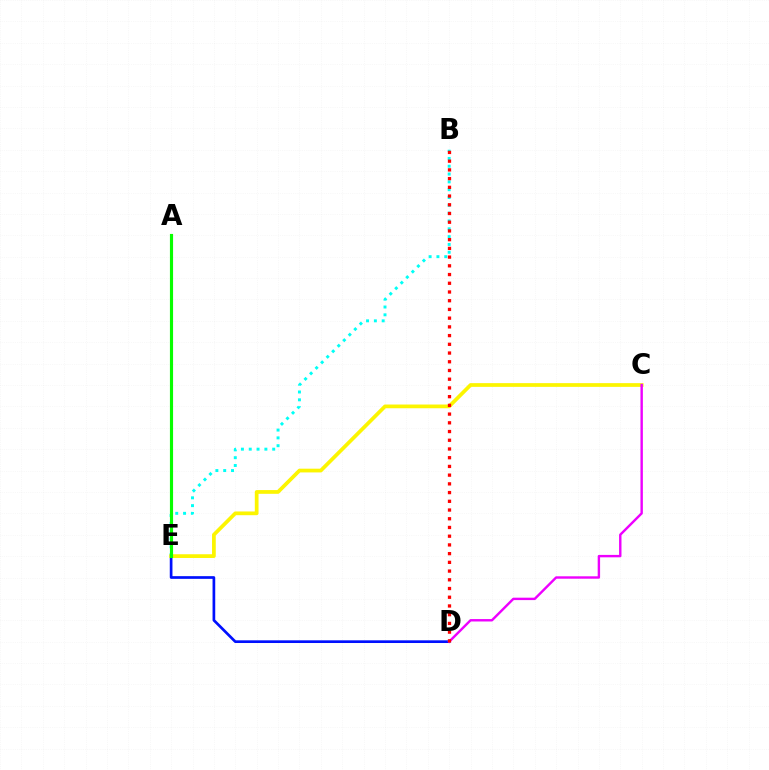{('D', 'E'): [{'color': '#0010ff', 'line_style': 'solid', 'thickness': 1.94}], ('B', 'E'): [{'color': '#00fff6', 'line_style': 'dotted', 'thickness': 2.12}], ('C', 'E'): [{'color': '#fcf500', 'line_style': 'solid', 'thickness': 2.69}], ('C', 'D'): [{'color': '#ee00ff', 'line_style': 'solid', 'thickness': 1.73}], ('A', 'E'): [{'color': '#08ff00', 'line_style': 'solid', 'thickness': 2.27}], ('B', 'D'): [{'color': '#ff0000', 'line_style': 'dotted', 'thickness': 2.37}]}